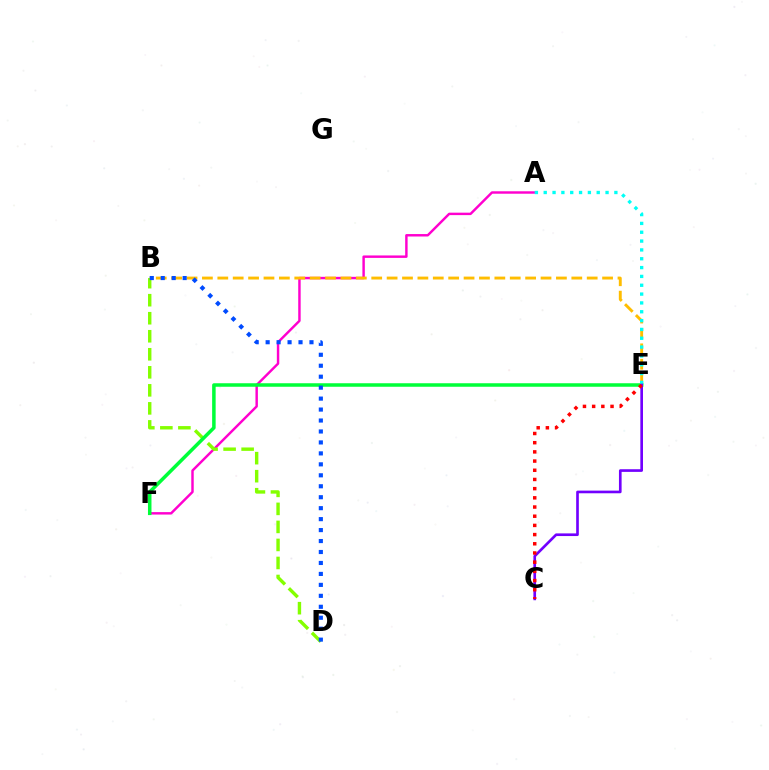{('A', 'F'): [{'color': '#ff00cf', 'line_style': 'solid', 'thickness': 1.76}], ('B', 'E'): [{'color': '#ffbd00', 'line_style': 'dashed', 'thickness': 2.09}], ('B', 'D'): [{'color': '#84ff00', 'line_style': 'dashed', 'thickness': 2.45}, {'color': '#004bff', 'line_style': 'dotted', 'thickness': 2.98}], ('E', 'F'): [{'color': '#00ff39', 'line_style': 'solid', 'thickness': 2.53}], ('A', 'E'): [{'color': '#00fff6', 'line_style': 'dotted', 'thickness': 2.4}], ('C', 'E'): [{'color': '#7200ff', 'line_style': 'solid', 'thickness': 1.91}, {'color': '#ff0000', 'line_style': 'dotted', 'thickness': 2.5}]}